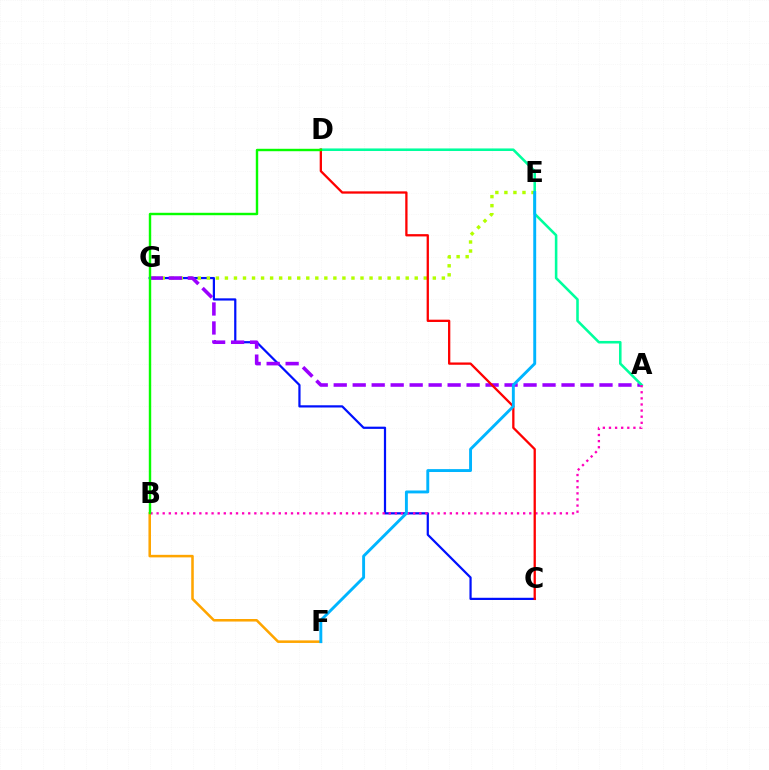{('C', 'G'): [{'color': '#0010ff', 'line_style': 'solid', 'thickness': 1.6}], ('B', 'F'): [{'color': '#ffa500', 'line_style': 'solid', 'thickness': 1.84}], ('E', 'G'): [{'color': '#b3ff00', 'line_style': 'dotted', 'thickness': 2.46}], ('A', 'G'): [{'color': '#9b00ff', 'line_style': 'dashed', 'thickness': 2.58}], ('A', 'D'): [{'color': '#00ff9d', 'line_style': 'solid', 'thickness': 1.85}], ('A', 'B'): [{'color': '#ff00bd', 'line_style': 'dotted', 'thickness': 1.66}], ('C', 'D'): [{'color': '#ff0000', 'line_style': 'solid', 'thickness': 1.65}], ('E', 'F'): [{'color': '#00b5ff', 'line_style': 'solid', 'thickness': 2.09}], ('B', 'D'): [{'color': '#08ff00', 'line_style': 'solid', 'thickness': 1.74}]}